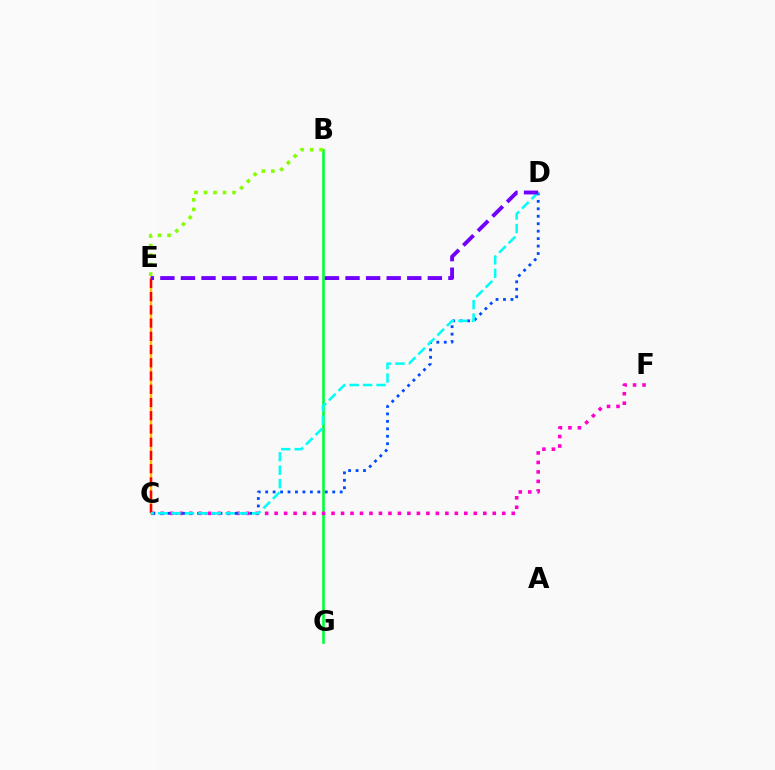{('B', 'G'): [{'color': '#00ff39', 'line_style': 'solid', 'thickness': 1.87}], ('C', 'E'): [{'color': '#ffbd00', 'line_style': 'solid', 'thickness': 1.68}, {'color': '#ff0000', 'line_style': 'dashed', 'thickness': 1.8}], ('B', 'E'): [{'color': '#84ff00', 'line_style': 'dotted', 'thickness': 2.59}], ('C', 'F'): [{'color': '#ff00cf', 'line_style': 'dotted', 'thickness': 2.58}], ('C', 'D'): [{'color': '#004bff', 'line_style': 'dotted', 'thickness': 2.02}, {'color': '#00fff6', 'line_style': 'dashed', 'thickness': 1.83}], ('D', 'E'): [{'color': '#7200ff', 'line_style': 'dashed', 'thickness': 2.79}]}